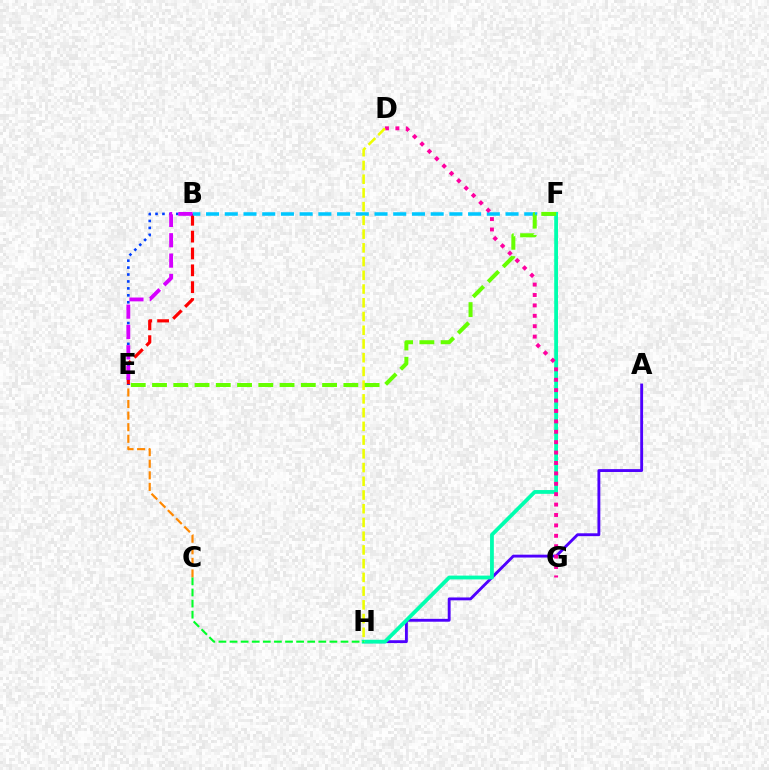{('B', 'E'): [{'color': '#ff0000', 'line_style': 'dashed', 'thickness': 2.29}, {'color': '#003fff', 'line_style': 'dotted', 'thickness': 1.88}, {'color': '#d600ff', 'line_style': 'dashed', 'thickness': 2.76}], ('B', 'F'): [{'color': '#00c7ff', 'line_style': 'dashed', 'thickness': 2.54}], ('A', 'H'): [{'color': '#4f00ff', 'line_style': 'solid', 'thickness': 2.06}], ('F', 'H'): [{'color': '#00ffaf', 'line_style': 'solid', 'thickness': 2.73}], ('D', 'G'): [{'color': '#ff00a0', 'line_style': 'dotted', 'thickness': 2.83}], ('C', 'E'): [{'color': '#ff8800', 'line_style': 'dashed', 'thickness': 1.57}], ('D', 'H'): [{'color': '#eeff00', 'line_style': 'dashed', 'thickness': 1.87}], ('C', 'H'): [{'color': '#00ff27', 'line_style': 'dashed', 'thickness': 1.51}], ('E', 'F'): [{'color': '#66ff00', 'line_style': 'dashed', 'thickness': 2.89}]}